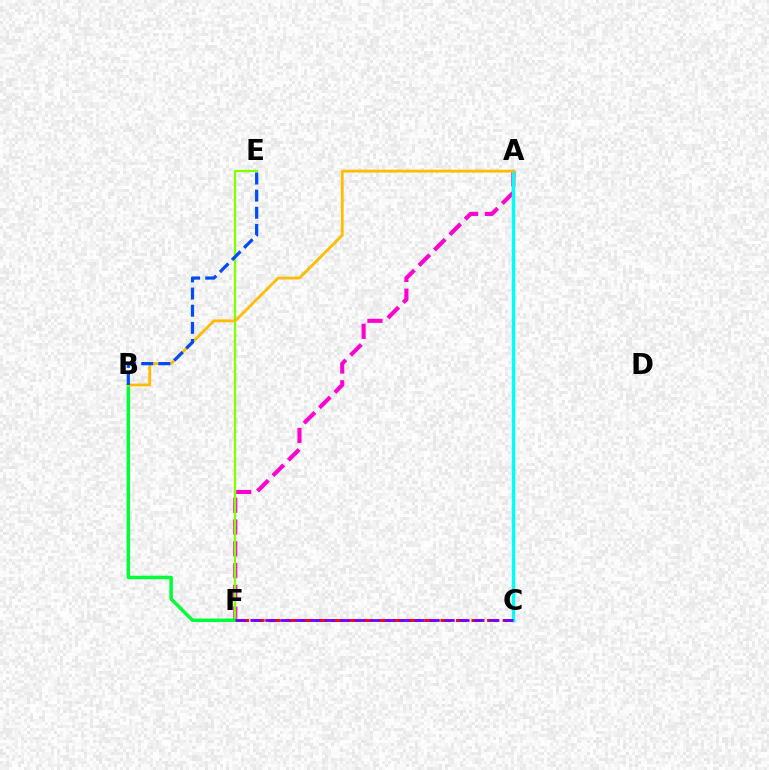{('C', 'F'): [{'color': '#ff0000', 'line_style': 'dashed', 'thickness': 2.11}, {'color': '#7200ff', 'line_style': 'dashed', 'thickness': 2.03}], ('A', 'F'): [{'color': '#ff00cf', 'line_style': 'dashed', 'thickness': 2.96}], ('E', 'F'): [{'color': '#84ff00', 'line_style': 'solid', 'thickness': 1.66}], ('A', 'C'): [{'color': '#00fff6', 'line_style': 'solid', 'thickness': 2.49}], ('B', 'F'): [{'color': '#00ff39', 'line_style': 'solid', 'thickness': 2.51}], ('A', 'B'): [{'color': '#ffbd00', 'line_style': 'solid', 'thickness': 2.05}], ('B', 'E'): [{'color': '#004bff', 'line_style': 'dashed', 'thickness': 2.33}]}